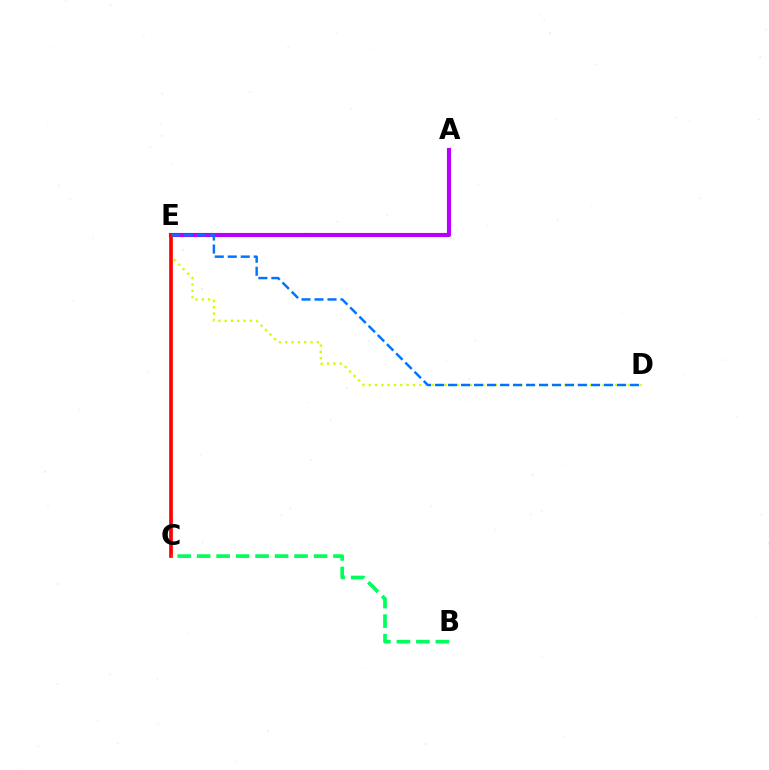{('A', 'E'): [{'color': '#b900ff', 'line_style': 'solid', 'thickness': 2.98}], ('D', 'E'): [{'color': '#d1ff00', 'line_style': 'dotted', 'thickness': 1.72}, {'color': '#0074ff', 'line_style': 'dashed', 'thickness': 1.77}], ('C', 'E'): [{'color': '#ff0000', 'line_style': 'solid', 'thickness': 2.65}], ('B', 'C'): [{'color': '#00ff5c', 'line_style': 'dashed', 'thickness': 2.65}]}